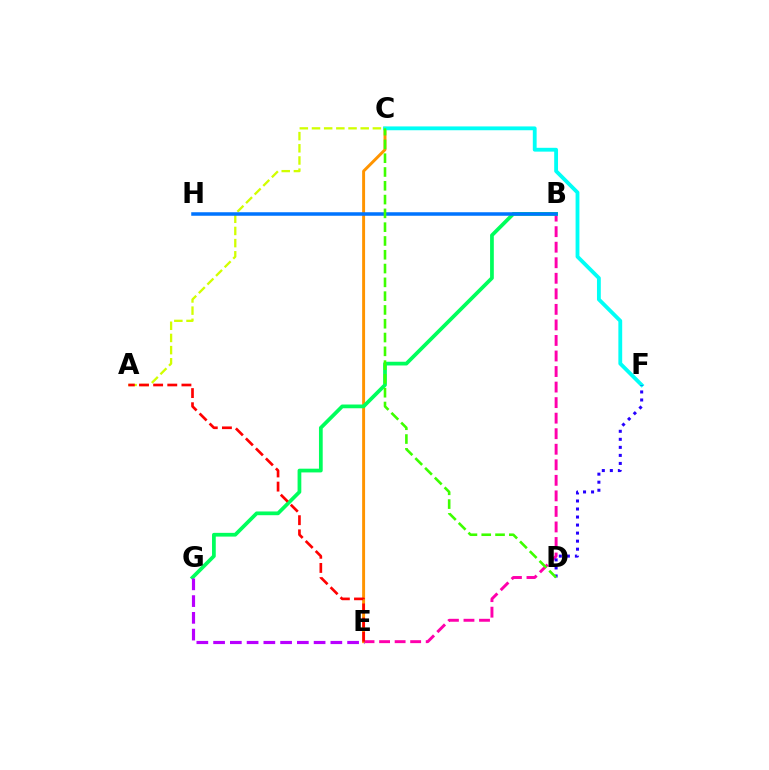{('B', 'E'): [{'color': '#ff00ac', 'line_style': 'dashed', 'thickness': 2.11}], ('C', 'E'): [{'color': '#ff9400', 'line_style': 'solid', 'thickness': 2.12}], ('C', 'F'): [{'color': '#00fff6', 'line_style': 'solid', 'thickness': 2.75}], ('B', 'G'): [{'color': '#00ff5c', 'line_style': 'solid', 'thickness': 2.69}], ('D', 'F'): [{'color': '#2500ff', 'line_style': 'dotted', 'thickness': 2.18}], ('A', 'C'): [{'color': '#d1ff00', 'line_style': 'dashed', 'thickness': 1.65}], ('B', 'H'): [{'color': '#0074ff', 'line_style': 'solid', 'thickness': 2.53}], ('E', 'G'): [{'color': '#b900ff', 'line_style': 'dashed', 'thickness': 2.28}], ('A', 'E'): [{'color': '#ff0000', 'line_style': 'dashed', 'thickness': 1.92}], ('C', 'D'): [{'color': '#3dff00', 'line_style': 'dashed', 'thickness': 1.87}]}